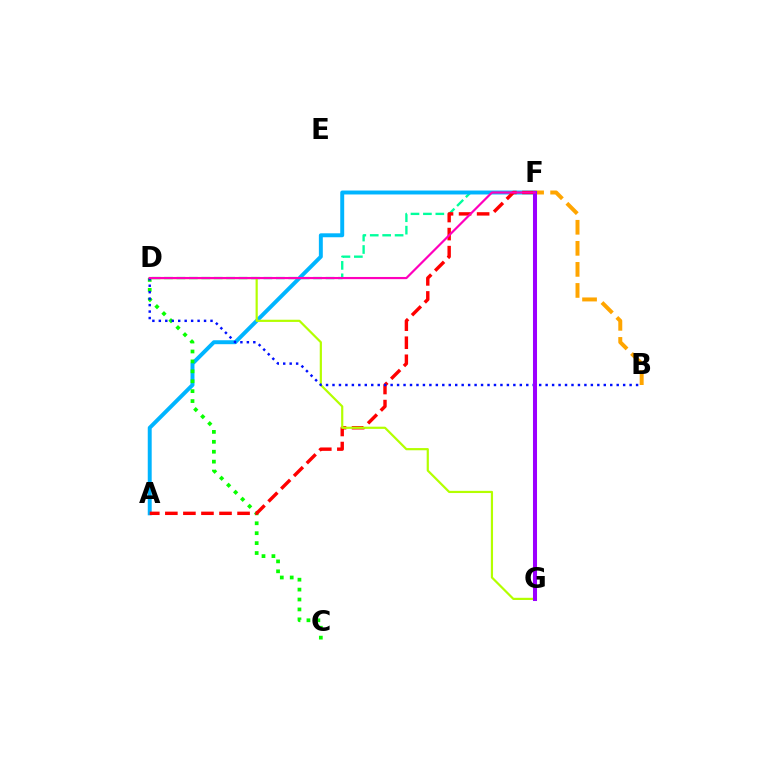{('D', 'F'): [{'color': '#00ff9d', 'line_style': 'dashed', 'thickness': 1.69}, {'color': '#ff00bd', 'line_style': 'solid', 'thickness': 1.57}], ('A', 'F'): [{'color': '#00b5ff', 'line_style': 'solid', 'thickness': 2.83}, {'color': '#ff0000', 'line_style': 'dashed', 'thickness': 2.45}], ('C', 'D'): [{'color': '#08ff00', 'line_style': 'dotted', 'thickness': 2.69}], ('B', 'F'): [{'color': '#ffa500', 'line_style': 'dashed', 'thickness': 2.86}], ('D', 'G'): [{'color': '#b3ff00', 'line_style': 'solid', 'thickness': 1.58}], ('B', 'D'): [{'color': '#0010ff', 'line_style': 'dotted', 'thickness': 1.75}], ('F', 'G'): [{'color': '#9b00ff', 'line_style': 'solid', 'thickness': 2.91}]}